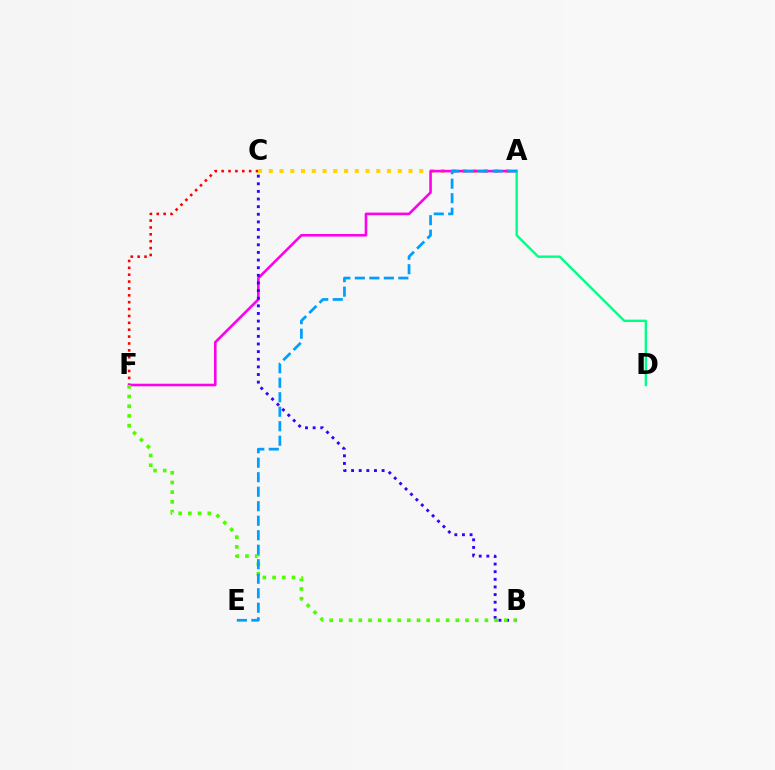{('C', 'F'): [{'color': '#ff0000', 'line_style': 'dotted', 'thickness': 1.87}], ('A', 'C'): [{'color': '#ffd500', 'line_style': 'dotted', 'thickness': 2.92}], ('A', 'F'): [{'color': '#ff00ed', 'line_style': 'solid', 'thickness': 1.87}], ('B', 'C'): [{'color': '#3700ff', 'line_style': 'dotted', 'thickness': 2.07}], ('B', 'F'): [{'color': '#4fff00', 'line_style': 'dotted', 'thickness': 2.64}], ('A', 'D'): [{'color': '#00ff86', 'line_style': 'solid', 'thickness': 1.72}], ('A', 'E'): [{'color': '#009eff', 'line_style': 'dashed', 'thickness': 1.97}]}